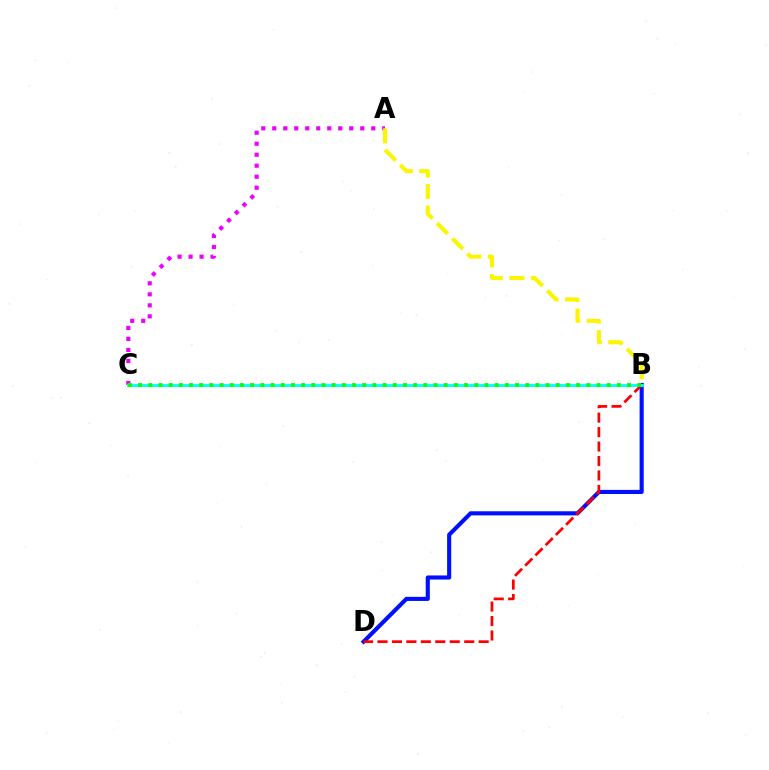{('B', 'D'): [{'color': '#0010ff', 'line_style': 'solid', 'thickness': 2.96}, {'color': '#ff0000', 'line_style': 'dashed', 'thickness': 1.96}], ('A', 'C'): [{'color': '#ee00ff', 'line_style': 'dotted', 'thickness': 2.99}], ('B', 'C'): [{'color': '#00fff6', 'line_style': 'solid', 'thickness': 2.06}, {'color': '#08ff00', 'line_style': 'dotted', 'thickness': 2.77}], ('A', 'B'): [{'color': '#fcf500', 'line_style': 'dashed', 'thickness': 2.92}]}